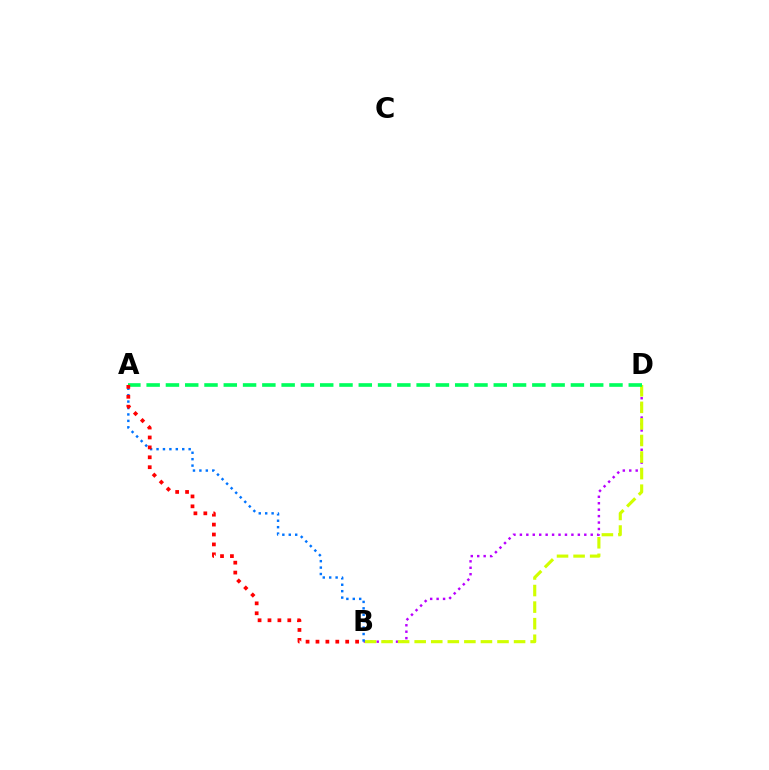{('B', 'D'): [{'color': '#b900ff', 'line_style': 'dotted', 'thickness': 1.75}, {'color': '#d1ff00', 'line_style': 'dashed', 'thickness': 2.25}], ('A', 'D'): [{'color': '#00ff5c', 'line_style': 'dashed', 'thickness': 2.62}], ('A', 'B'): [{'color': '#0074ff', 'line_style': 'dotted', 'thickness': 1.75}, {'color': '#ff0000', 'line_style': 'dotted', 'thickness': 2.69}]}